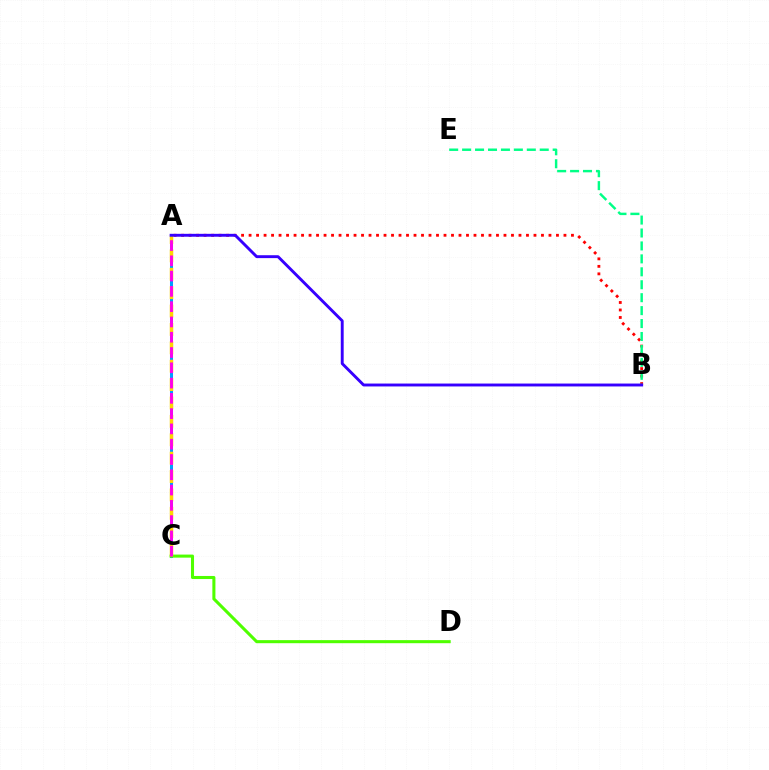{('A', 'C'): [{'color': '#009eff', 'line_style': 'solid', 'thickness': 2.18}, {'color': '#ffd500', 'line_style': 'dashed', 'thickness': 2.5}, {'color': '#ff00ed', 'line_style': 'dashed', 'thickness': 2.08}], ('C', 'D'): [{'color': '#4fff00', 'line_style': 'solid', 'thickness': 2.2}], ('A', 'B'): [{'color': '#ff0000', 'line_style': 'dotted', 'thickness': 2.04}, {'color': '#3700ff', 'line_style': 'solid', 'thickness': 2.09}], ('B', 'E'): [{'color': '#00ff86', 'line_style': 'dashed', 'thickness': 1.76}]}